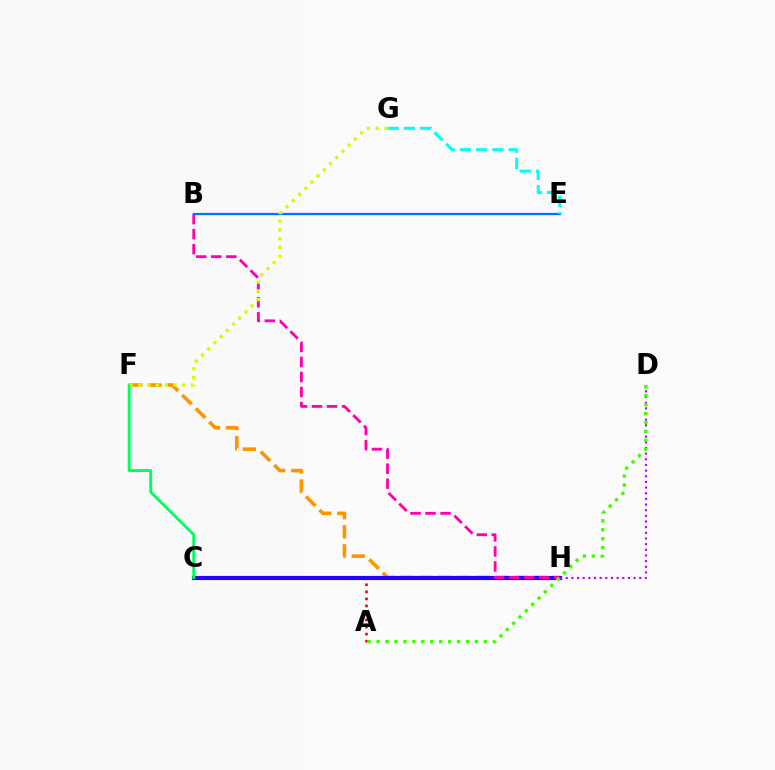{('A', 'H'): [{'color': '#ff0000', 'line_style': 'dotted', 'thickness': 1.92}], ('F', 'H'): [{'color': '#ff9400', 'line_style': 'dashed', 'thickness': 2.59}], ('C', 'H'): [{'color': '#2500ff', 'line_style': 'solid', 'thickness': 2.99}], ('B', 'H'): [{'color': '#ff00ac', 'line_style': 'dashed', 'thickness': 2.04}], ('B', 'E'): [{'color': '#0074ff', 'line_style': 'solid', 'thickness': 1.62}], ('D', 'H'): [{'color': '#b900ff', 'line_style': 'dotted', 'thickness': 1.54}], ('A', 'D'): [{'color': '#3dff00', 'line_style': 'dotted', 'thickness': 2.43}], ('E', 'G'): [{'color': '#00fff6', 'line_style': 'dashed', 'thickness': 2.2}], ('C', 'F'): [{'color': '#00ff5c', 'line_style': 'solid', 'thickness': 2.09}], ('F', 'G'): [{'color': '#d1ff00', 'line_style': 'dotted', 'thickness': 2.37}]}